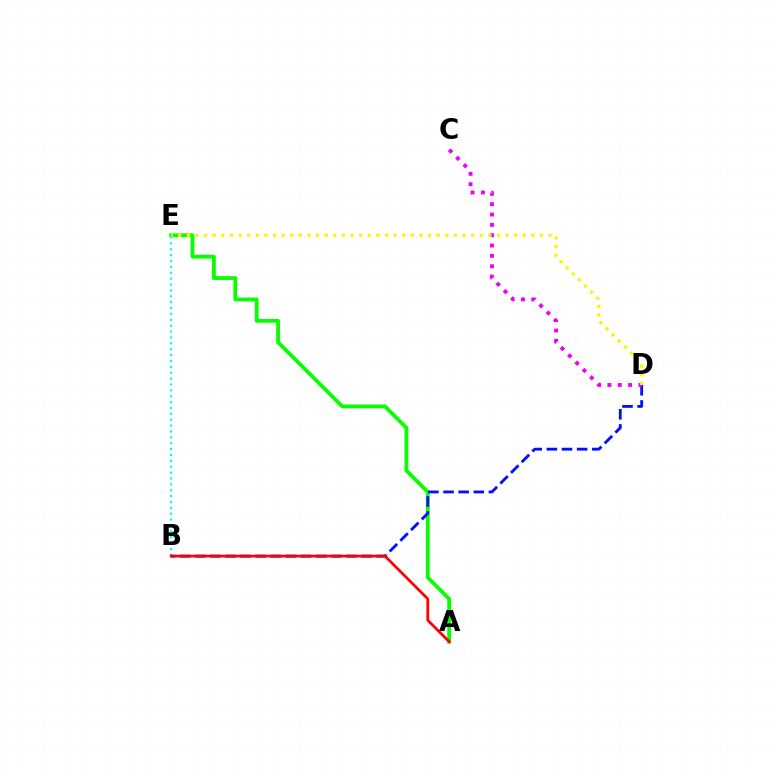{('A', 'E'): [{'color': '#08ff00', 'line_style': 'solid', 'thickness': 2.74}], ('B', 'E'): [{'color': '#00fff6', 'line_style': 'dotted', 'thickness': 1.6}], ('B', 'D'): [{'color': '#0010ff', 'line_style': 'dashed', 'thickness': 2.06}], ('C', 'D'): [{'color': '#ee00ff', 'line_style': 'dotted', 'thickness': 2.81}], ('D', 'E'): [{'color': '#fcf500', 'line_style': 'dotted', 'thickness': 2.34}], ('A', 'B'): [{'color': '#ff0000', 'line_style': 'solid', 'thickness': 1.98}]}